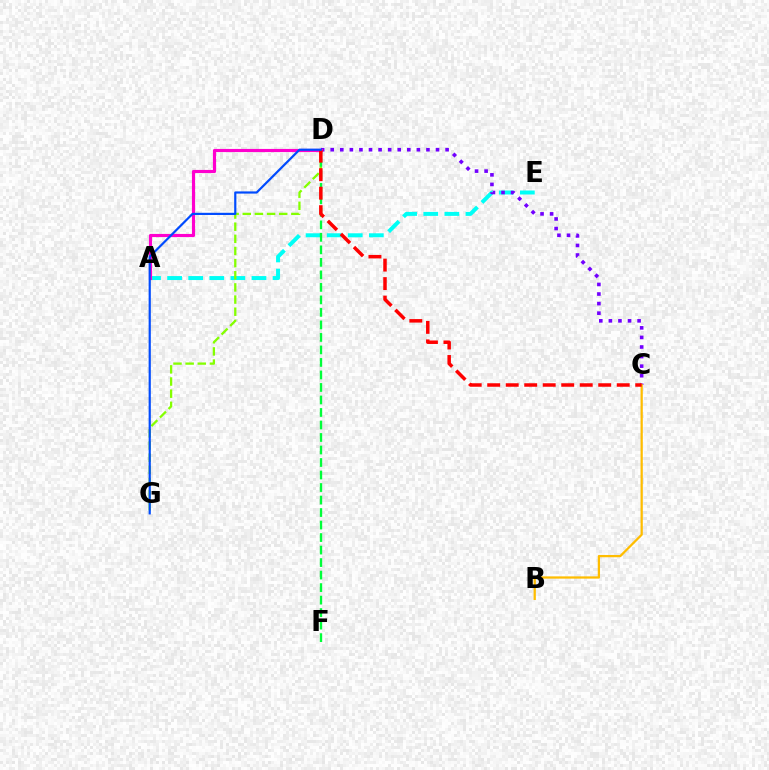{('A', 'E'): [{'color': '#00fff6', 'line_style': 'dashed', 'thickness': 2.87}], ('D', 'G'): [{'color': '#84ff00', 'line_style': 'dashed', 'thickness': 1.65}, {'color': '#004bff', 'line_style': 'solid', 'thickness': 1.58}], ('C', 'D'): [{'color': '#7200ff', 'line_style': 'dotted', 'thickness': 2.6}, {'color': '#ff0000', 'line_style': 'dashed', 'thickness': 2.51}], ('D', 'F'): [{'color': '#00ff39', 'line_style': 'dashed', 'thickness': 1.7}], ('B', 'C'): [{'color': '#ffbd00', 'line_style': 'solid', 'thickness': 1.63}], ('A', 'D'): [{'color': '#ff00cf', 'line_style': 'solid', 'thickness': 2.26}]}